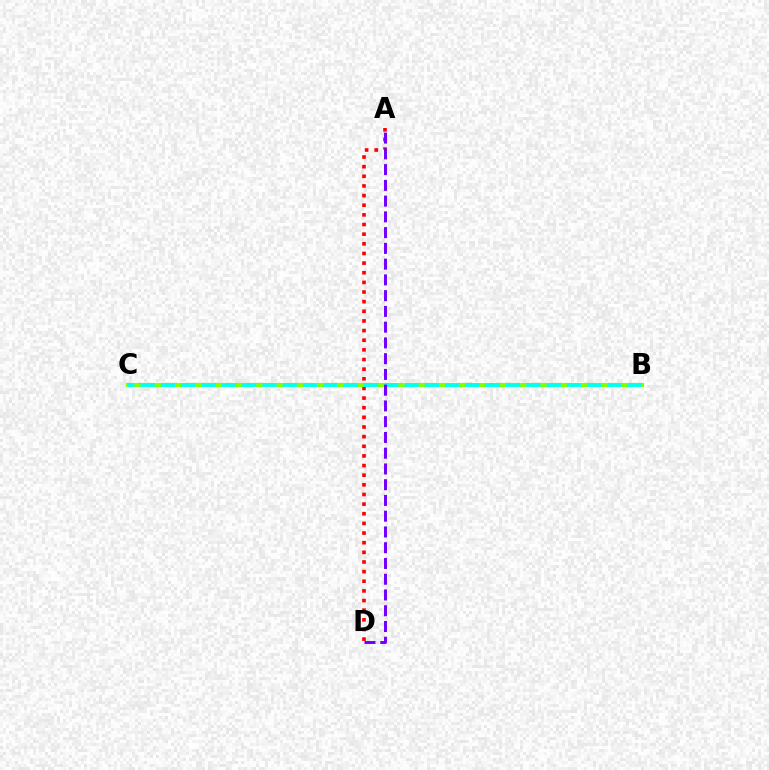{('A', 'D'): [{'color': '#ff0000', 'line_style': 'dotted', 'thickness': 2.62}, {'color': '#7200ff', 'line_style': 'dashed', 'thickness': 2.14}], ('B', 'C'): [{'color': '#84ff00', 'line_style': 'solid', 'thickness': 2.98}, {'color': '#00fff6', 'line_style': 'dashed', 'thickness': 2.76}]}